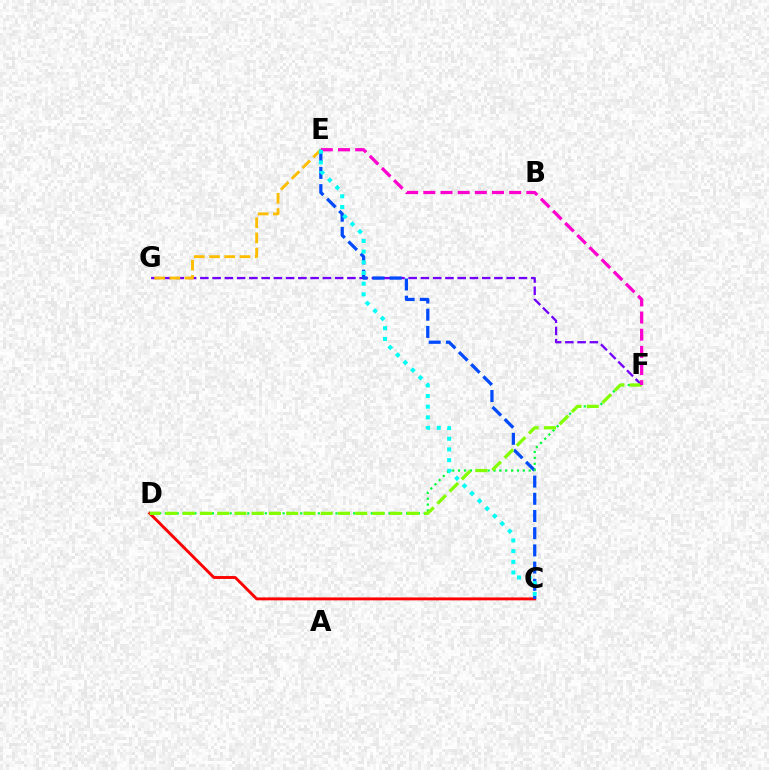{('F', 'G'): [{'color': '#7200ff', 'line_style': 'dashed', 'thickness': 1.66}], ('C', 'D'): [{'color': '#ff0000', 'line_style': 'solid', 'thickness': 2.08}], ('E', 'G'): [{'color': '#ffbd00', 'line_style': 'dashed', 'thickness': 2.07}], ('C', 'E'): [{'color': '#004bff', 'line_style': 'dashed', 'thickness': 2.34}, {'color': '#00fff6', 'line_style': 'dotted', 'thickness': 2.9}], ('D', 'F'): [{'color': '#00ff39', 'line_style': 'dotted', 'thickness': 1.6}, {'color': '#84ff00', 'line_style': 'dashed', 'thickness': 2.34}], ('E', 'F'): [{'color': '#ff00cf', 'line_style': 'dashed', 'thickness': 2.33}]}